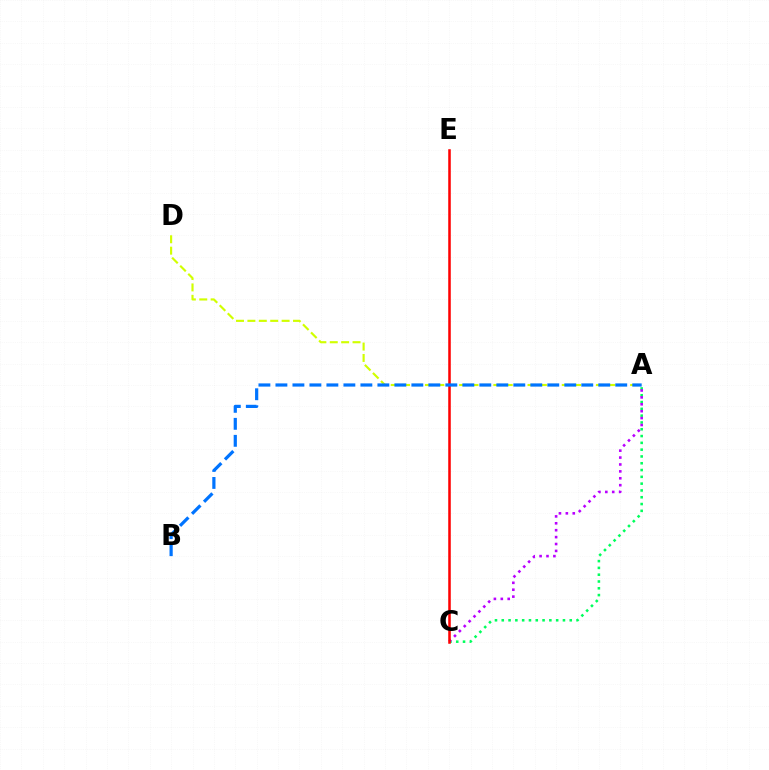{('A', 'C'): [{'color': '#00ff5c', 'line_style': 'dotted', 'thickness': 1.85}, {'color': '#b900ff', 'line_style': 'dotted', 'thickness': 1.88}], ('A', 'D'): [{'color': '#d1ff00', 'line_style': 'dashed', 'thickness': 1.55}], ('C', 'E'): [{'color': '#ff0000', 'line_style': 'solid', 'thickness': 1.83}], ('A', 'B'): [{'color': '#0074ff', 'line_style': 'dashed', 'thickness': 2.31}]}